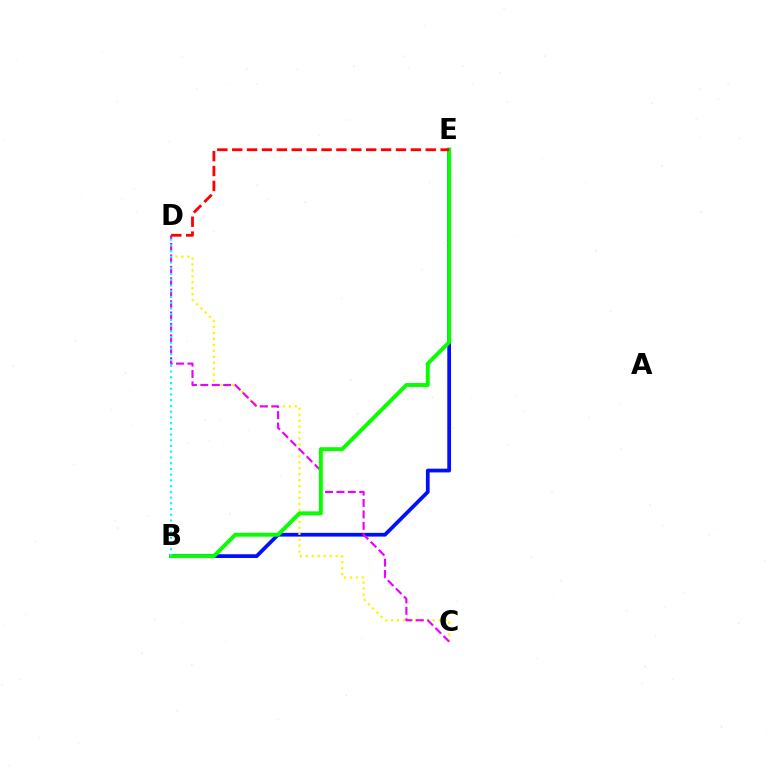{('B', 'E'): [{'color': '#0010ff', 'line_style': 'solid', 'thickness': 2.7}, {'color': '#08ff00', 'line_style': 'solid', 'thickness': 2.83}], ('C', 'D'): [{'color': '#fcf500', 'line_style': 'dotted', 'thickness': 1.62}, {'color': '#ee00ff', 'line_style': 'dashed', 'thickness': 1.55}], ('D', 'E'): [{'color': '#ff0000', 'line_style': 'dashed', 'thickness': 2.02}], ('B', 'D'): [{'color': '#00fff6', 'line_style': 'dotted', 'thickness': 1.56}]}